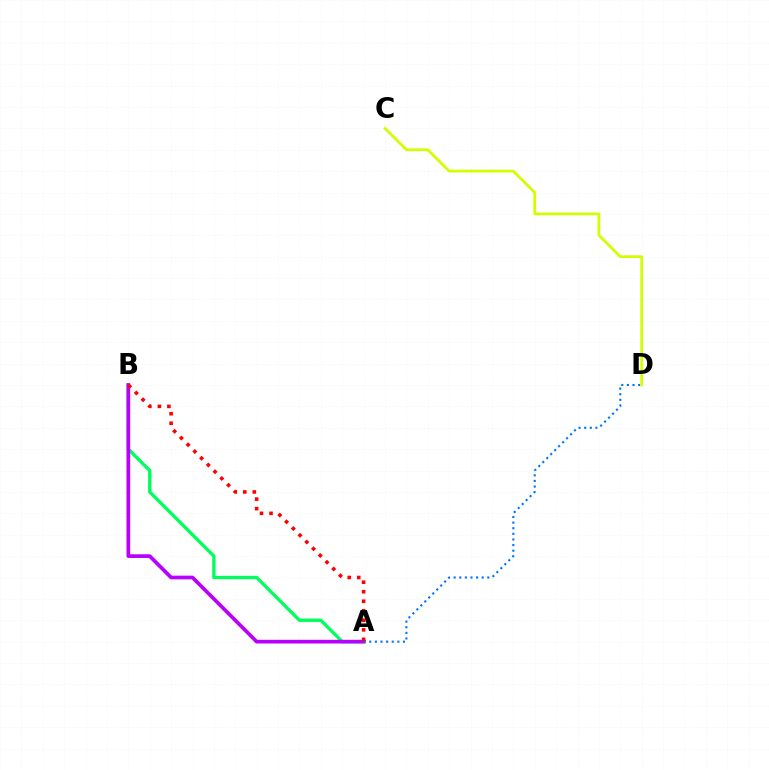{('A', 'B'): [{'color': '#00ff5c', 'line_style': 'solid', 'thickness': 2.4}, {'color': '#b900ff', 'line_style': 'solid', 'thickness': 2.67}, {'color': '#ff0000', 'line_style': 'dotted', 'thickness': 2.59}], ('A', 'D'): [{'color': '#0074ff', 'line_style': 'dotted', 'thickness': 1.52}], ('C', 'D'): [{'color': '#d1ff00', 'line_style': 'solid', 'thickness': 1.99}]}